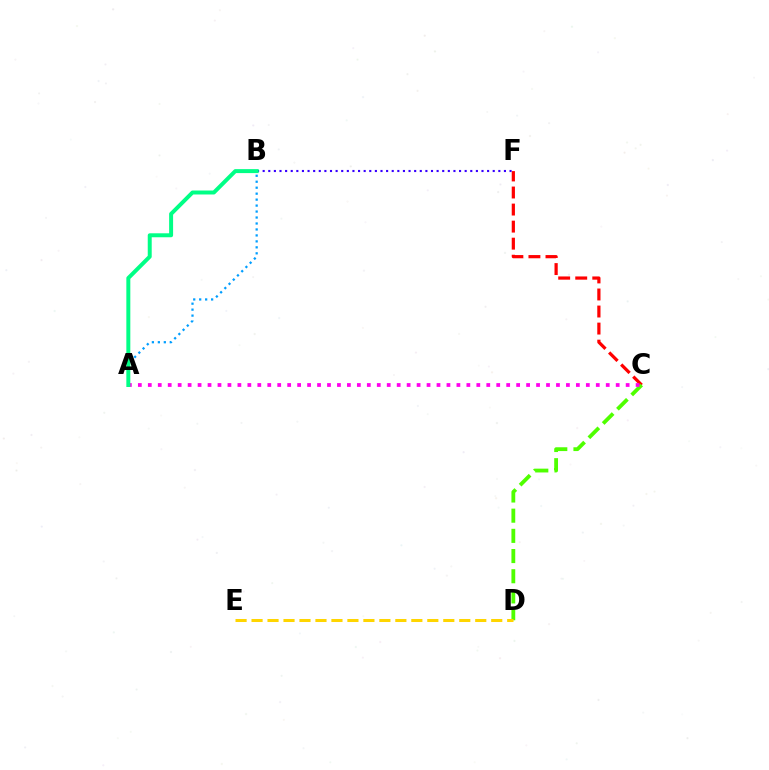{('C', 'F'): [{'color': '#ff0000', 'line_style': 'dashed', 'thickness': 2.32}], ('C', 'D'): [{'color': '#4fff00', 'line_style': 'dashed', 'thickness': 2.74}], ('B', 'F'): [{'color': '#3700ff', 'line_style': 'dotted', 'thickness': 1.52}], ('A', 'B'): [{'color': '#009eff', 'line_style': 'dotted', 'thickness': 1.62}, {'color': '#00ff86', 'line_style': 'solid', 'thickness': 2.86}], ('A', 'C'): [{'color': '#ff00ed', 'line_style': 'dotted', 'thickness': 2.7}], ('D', 'E'): [{'color': '#ffd500', 'line_style': 'dashed', 'thickness': 2.17}]}